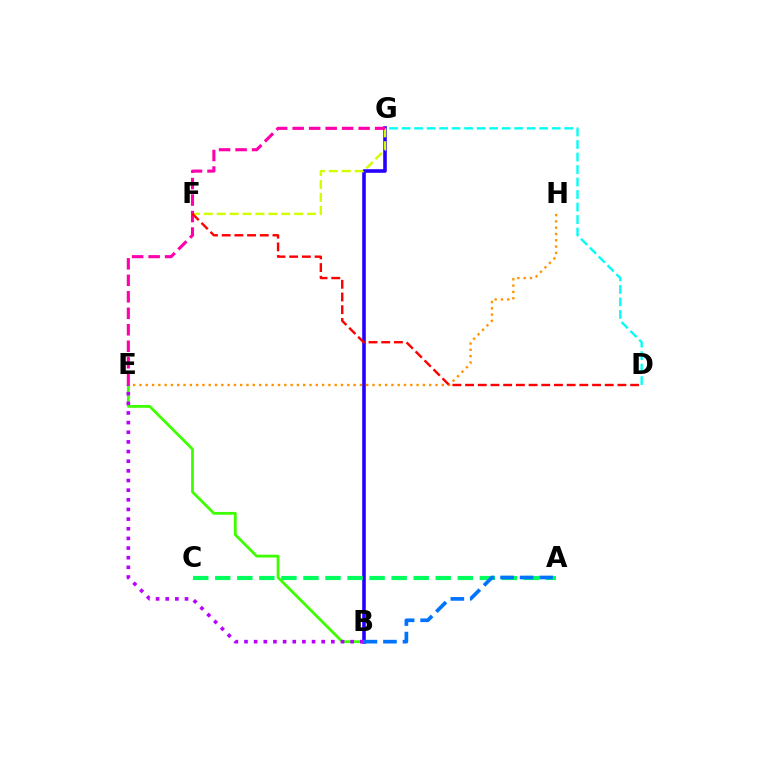{('D', 'G'): [{'color': '#00fff6', 'line_style': 'dashed', 'thickness': 1.7}], ('B', 'G'): [{'color': '#2500ff', 'line_style': 'solid', 'thickness': 2.59}], ('A', 'C'): [{'color': '#00ff5c', 'line_style': 'dashed', 'thickness': 3.0}], ('F', 'G'): [{'color': '#d1ff00', 'line_style': 'dashed', 'thickness': 1.75}], ('E', 'H'): [{'color': '#ff9400', 'line_style': 'dotted', 'thickness': 1.71}], ('B', 'E'): [{'color': '#3dff00', 'line_style': 'solid', 'thickness': 2.01}, {'color': '#b900ff', 'line_style': 'dotted', 'thickness': 2.62}], ('E', 'G'): [{'color': '#ff00ac', 'line_style': 'dashed', 'thickness': 2.24}], ('D', 'F'): [{'color': '#ff0000', 'line_style': 'dashed', 'thickness': 1.72}], ('A', 'B'): [{'color': '#0074ff', 'line_style': 'dashed', 'thickness': 2.65}]}